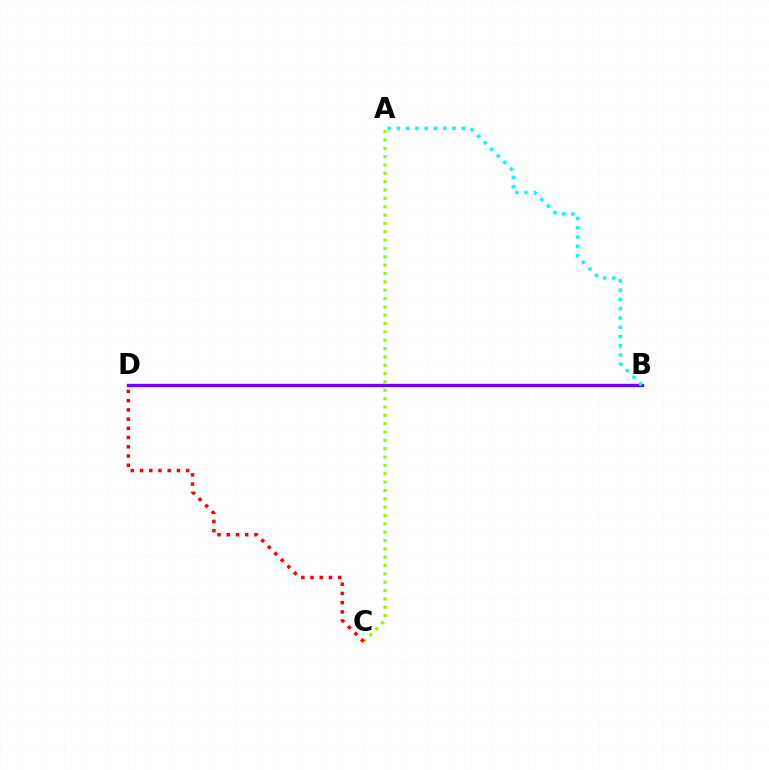{('B', 'D'): [{'color': '#7200ff', 'line_style': 'solid', 'thickness': 2.4}], ('A', 'C'): [{'color': '#84ff00', 'line_style': 'dotted', 'thickness': 2.27}], ('A', 'B'): [{'color': '#00fff6', 'line_style': 'dotted', 'thickness': 2.52}], ('C', 'D'): [{'color': '#ff0000', 'line_style': 'dotted', 'thickness': 2.51}]}